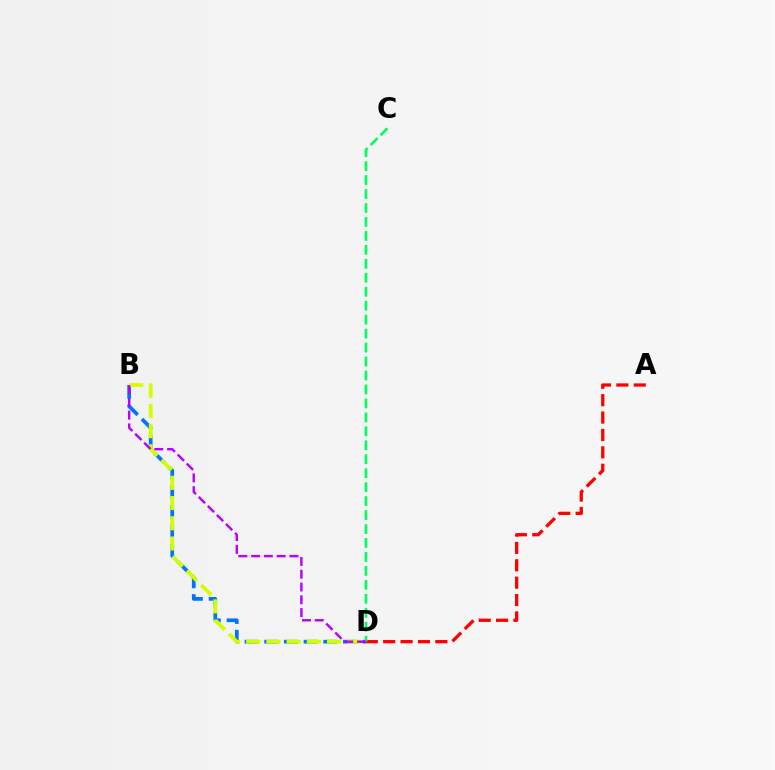{('A', 'D'): [{'color': '#ff0000', 'line_style': 'dashed', 'thickness': 2.36}], ('B', 'D'): [{'color': '#0074ff', 'line_style': 'dashed', 'thickness': 2.67}, {'color': '#d1ff00', 'line_style': 'dashed', 'thickness': 2.75}, {'color': '#b900ff', 'line_style': 'dashed', 'thickness': 1.74}], ('C', 'D'): [{'color': '#00ff5c', 'line_style': 'dashed', 'thickness': 1.9}]}